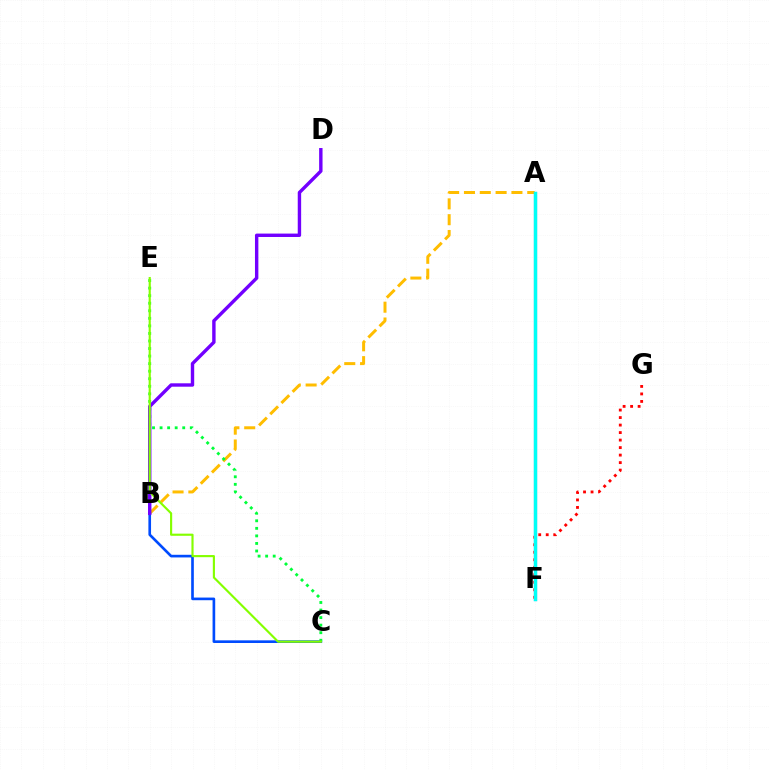{('A', 'B'): [{'color': '#ffbd00', 'line_style': 'dashed', 'thickness': 2.15}], ('B', 'C'): [{'color': '#004bff', 'line_style': 'solid', 'thickness': 1.91}], ('C', 'E'): [{'color': '#00ff39', 'line_style': 'dotted', 'thickness': 2.05}, {'color': '#84ff00', 'line_style': 'solid', 'thickness': 1.54}], ('F', 'G'): [{'color': '#ff0000', 'line_style': 'dotted', 'thickness': 2.04}], ('A', 'F'): [{'color': '#ff00cf', 'line_style': 'solid', 'thickness': 2.23}, {'color': '#00fff6', 'line_style': 'solid', 'thickness': 2.5}], ('B', 'D'): [{'color': '#7200ff', 'line_style': 'solid', 'thickness': 2.45}]}